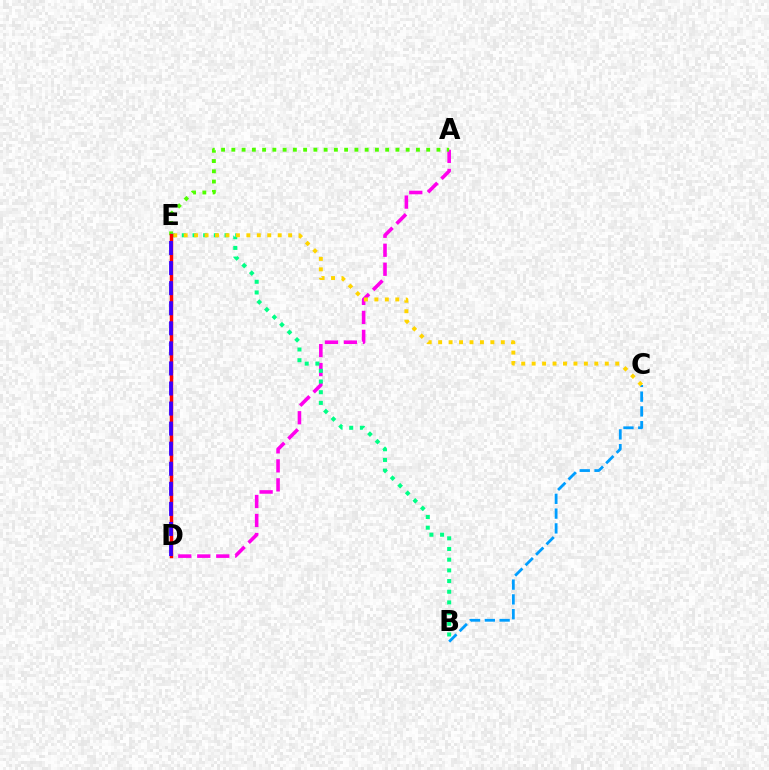{('A', 'D'): [{'color': '#ff00ed', 'line_style': 'dashed', 'thickness': 2.58}], ('B', 'C'): [{'color': '#009eff', 'line_style': 'dashed', 'thickness': 2.01}], ('A', 'E'): [{'color': '#4fff00', 'line_style': 'dotted', 'thickness': 2.79}], ('B', 'E'): [{'color': '#00ff86', 'line_style': 'dotted', 'thickness': 2.9}], ('C', 'E'): [{'color': '#ffd500', 'line_style': 'dotted', 'thickness': 2.84}], ('D', 'E'): [{'color': '#ff0000', 'line_style': 'solid', 'thickness': 2.51}, {'color': '#3700ff', 'line_style': 'dashed', 'thickness': 2.73}]}